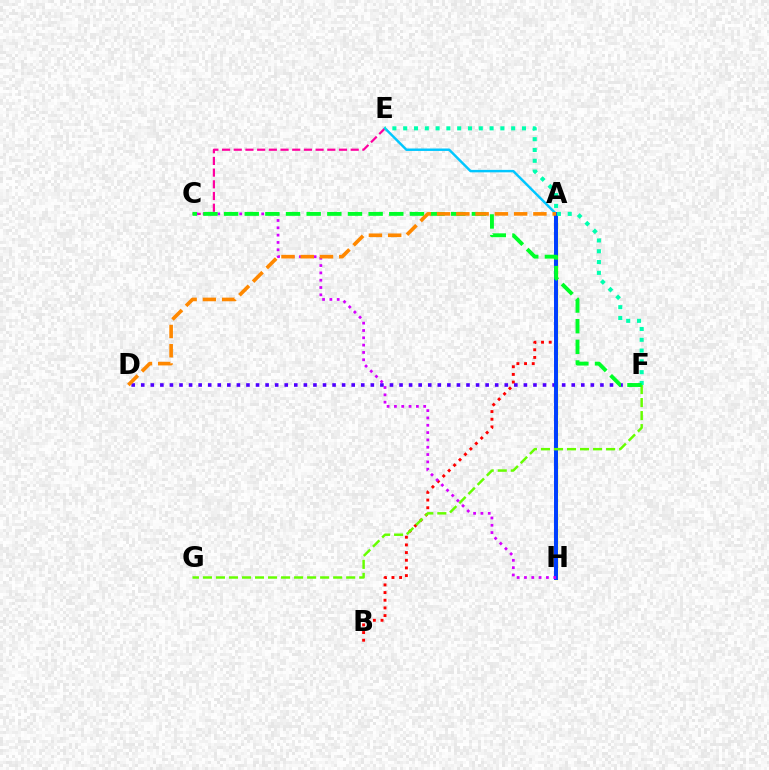{('A', 'B'): [{'color': '#ff0000', 'line_style': 'dotted', 'thickness': 2.08}], ('C', 'E'): [{'color': '#ff00a0', 'line_style': 'dashed', 'thickness': 1.59}], ('E', 'H'): [{'color': '#00c7ff', 'line_style': 'solid', 'thickness': 1.76}], ('D', 'F'): [{'color': '#4f00ff', 'line_style': 'dotted', 'thickness': 2.6}], ('A', 'H'): [{'color': '#eeff00', 'line_style': 'solid', 'thickness': 2.4}, {'color': '#003fff', 'line_style': 'solid', 'thickness': 2.86}], ('F', 'G'): [{'color': '#66ff00', 'line_style': 'dashed', 'thickness': 1.77}], ('C', 'H'): [{'color': '#d600ff', 'line_style': 'dotted', 'thickness': 1.99}], ('E', 'F'): [{'color': '#00ffaf', 'line_style': 'dotted', 'thickness': 2.93}], ('C', 'F'): [{'color': '#00ff27', 'line_style': 'dashed', 'thickness': 2.81}], ('A', 'D'): [{'color': '#ff8800', 'line_style': 'dashed', 'thickness': 2.62}]}